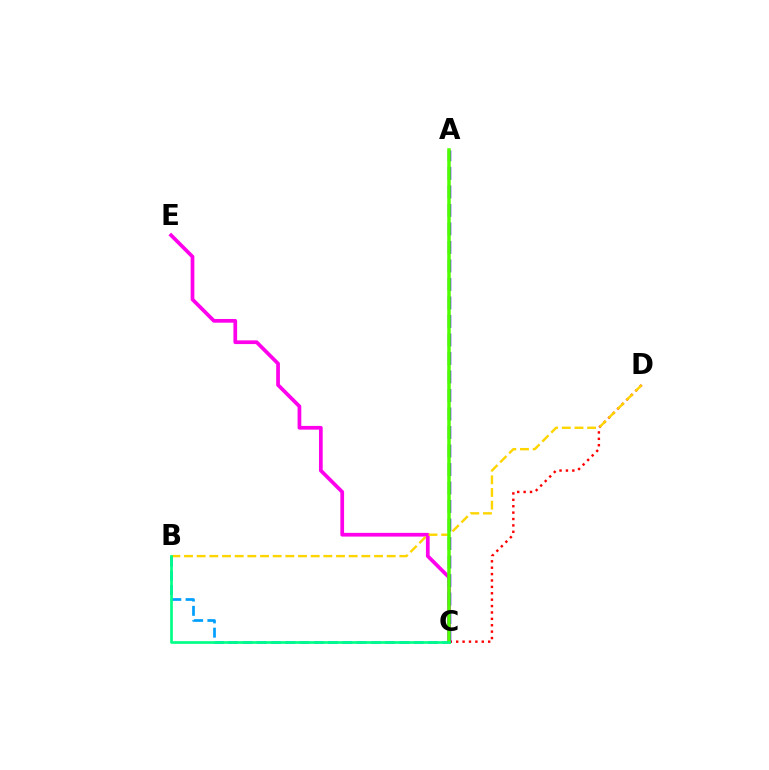{('C', 'D'): [{'color': '#ff0000', 'line_style': 'dotted', 'thickness': 1.74}], ('B', 'C'): [{'color': '#009eff', 'line_style': 'dashed', 'thickness': 1.94}, {'color': '#00ff86', 'line_style': 'solid', 'thickness': 1.93}], ('C', 'E'): [{'color': '#ff00ed', 'line_style': 'solid', 'thickness': 2.68}], ('B', 'D'): [{'color': '#ffd500', 'line_style': 'dashed', 'thickness': 1.72}], ('A', 'C'): [{'color': '#3700ff', 'line_style': 'dashed', 'thickness': 2.51}, {'color': '#4fff00', 'line_style': 'solid', 'thickness': 2.53}]}